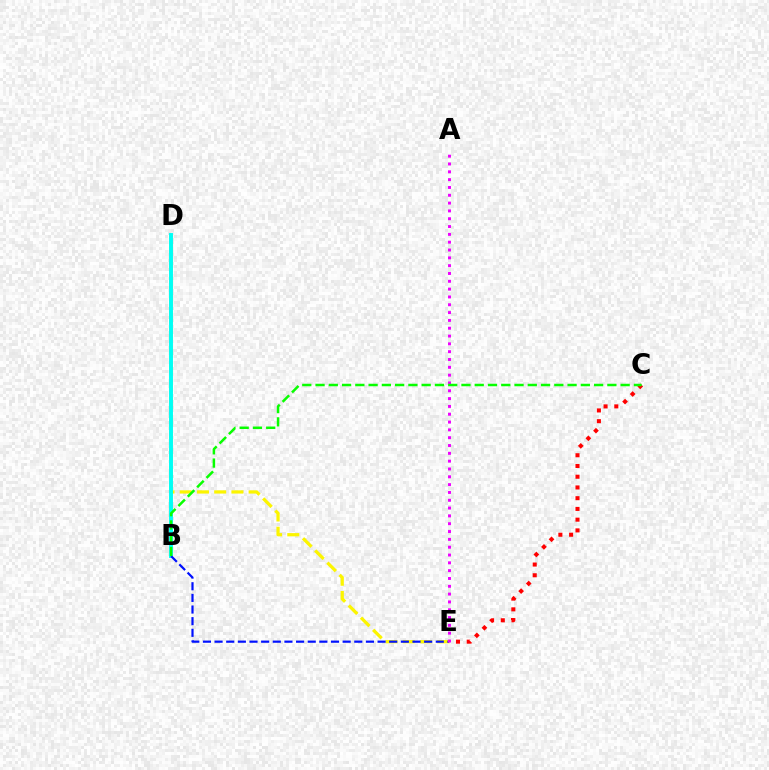{('D', 'E'): [{'color': '#fcf500', 'line_style': 'dashed', 'thickness': 2.34}], ('B', 'D'): [{'color': '#00fff6', 'line_style': 'solid', 'thickness': 2.82}], ('B', 'E'): [{'color': '#0010ff', 'line_style': 'dashed', 'thickness': 1.58}], ('A', 'E'): [{'color': '#ee00ff', 'line_style': 'dotted', 'thickness': 2.12}], ('C', 'E'): [{'color': '#ff0000', 'line_style': 'dotted', 'thickness': 2.92}], ('B', 'C'): [{'color': '#08ff00', 'line_style': 'dashed', 'thickness': 1.8}]}